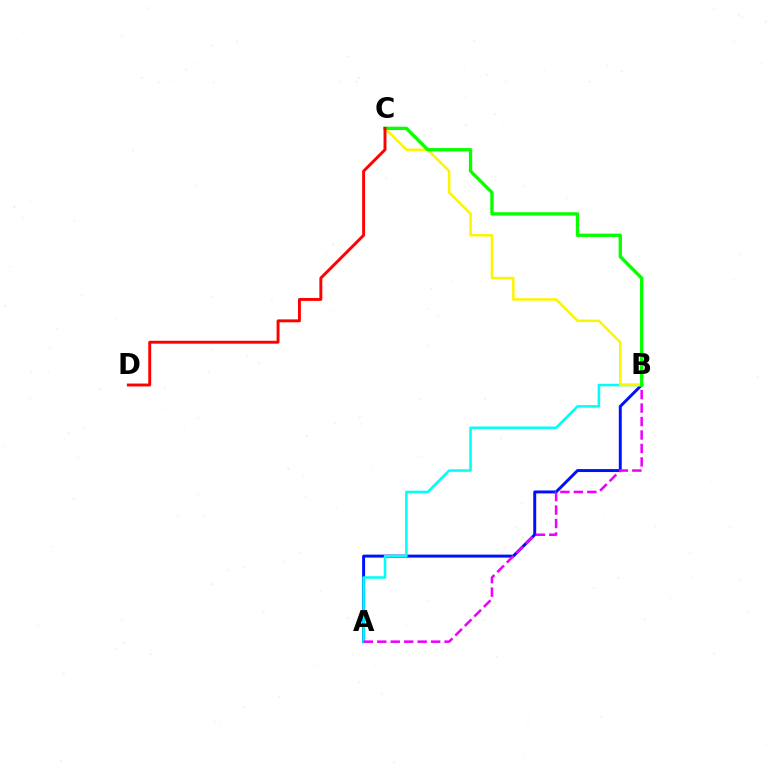{('A', 'B'): [{'color': '#0010ff', 'line_style': 'solid', 'thickness': 2.13}, {'color': '#00fff6', 'line_style': 'solid', 'thickness': 1.83}, {'color': '#ee00ff', 'line_style': 'dashed', 'thickness': 1.83}], ('B', 'C'): [{'color': '#fcf500', 'line_style': 'solid', 'thickness': 1.79}, {'color': '#08ff00', 'line_style': 'solid', 'thickness': 2.39}], ('C', 'D'): [{'color': '#ff0000', 'line_style': 'solid', 'thickness': 2.1}]}